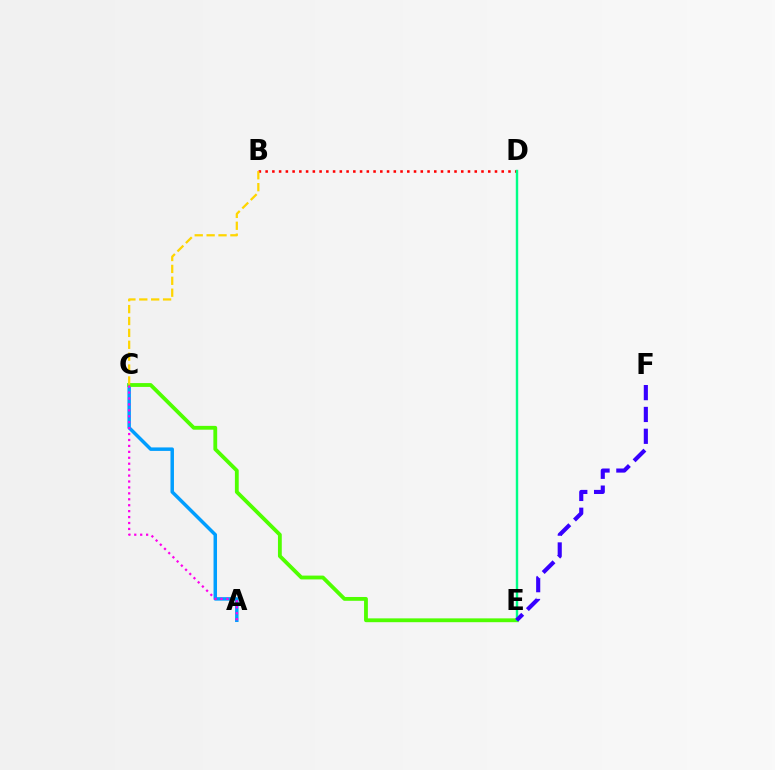{('A', 'C'): [{'color': '#009eff', 'line_style': 'solid', 'thickness': 2.5}, {'color': '#ff00ed', 'line_style': 'dotted', 'thickness': 1.61}], ('B', 'D'): [{'color': '#ff0000', 'line_style': 'dotted', 'thickness': 1.83}], ('C', 'E'): [{'color': '#4fff00', 'line_style': 'solid', 'thickness': 2.75}], ('D', 'E'): [{'color': '#00ff86', 'line_style': 'solid', 'thickness': 1.74}], ('B', 'C'): [{'color': '#ffd500', 'line_style': 'dashed', 'thickness': 1.62}], ('E', 'F'): [{'color': '#3700ff', 'line_style': 'dashed', 'thickness': 2.97}]}